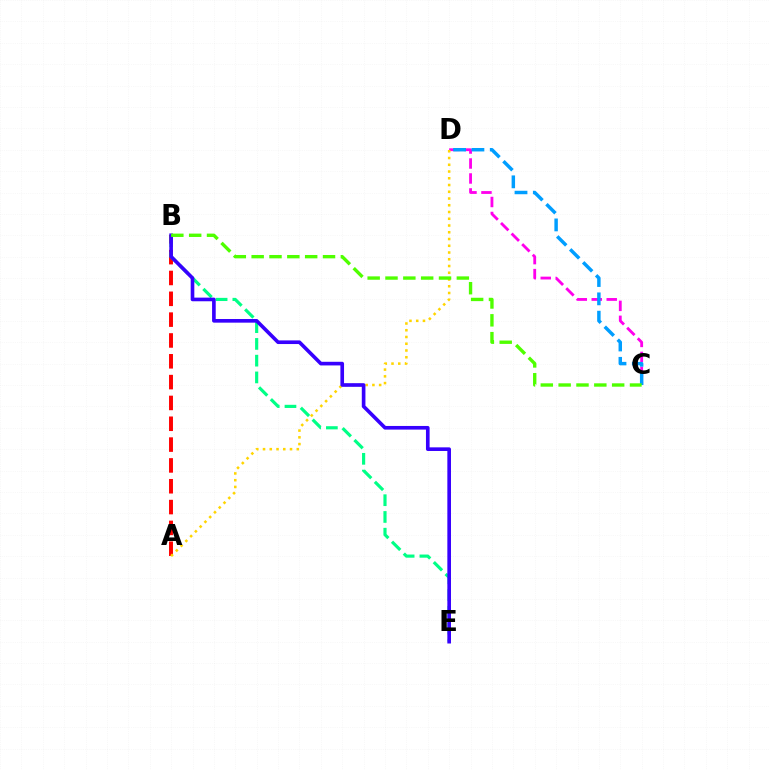{('A', 'B'): [{'color': '#ff0000', 'line_style': 'dashed', 'thickness': 2.83}], ('C', 'D'): [{'color': '#ff00ed', 'line_style': 'dashed', 'thickness': 2.03}, {'color': '#009eff', 'line_style': 'dashed', 'thickness': 2.49}], ('A', 'D'): [{'color': '#ffd500', 'line_style': 'dotted', 'thickness': 1.83}], ('B', 'E'): [{'color': '#00ff86', 'line_style': 'dashed', 'thickness': 2.28}, {'color': '#3700ff', 'line_style': 'solid', 'thickness': 2.62}], ('B', 'C'): [{'color': '#4fff00', 'line_style': 'dashed', 'thickness': 2.42}]}